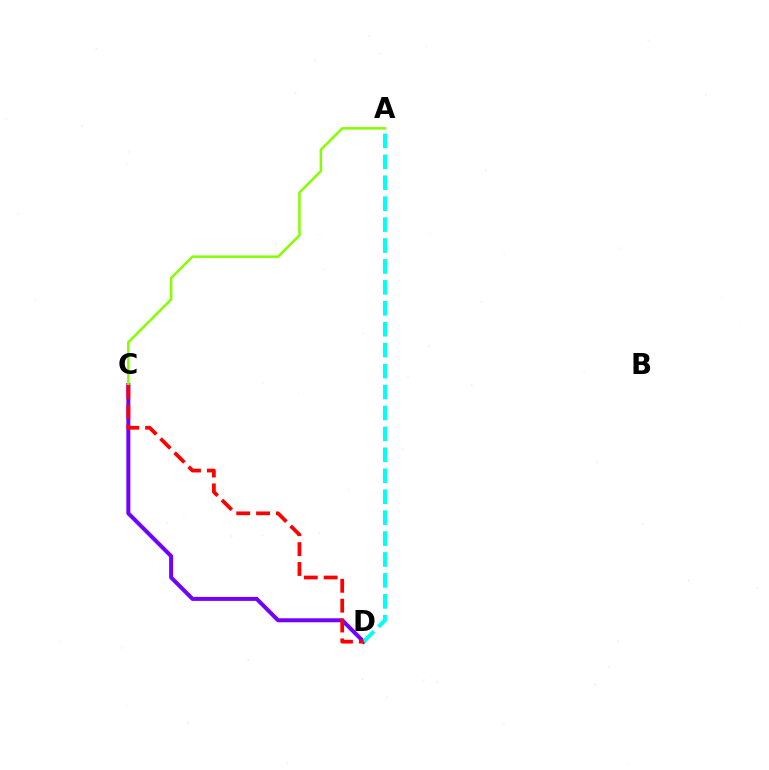{('C', 'D'): [{'color': '#7200ff', 'line_style': 'solid', 'thickness': 2.88}, {'color': '#ff0000', 'line_style': 'dashed', 'thickness': 2.7}], ('A', 'D'): [{'color': '#00fff6', 'line_style': 'dashed', 'thickness': 2.84}], ('A', 'C'): [{'color': '#84ff00', 'line_style': 'solid', 'thickness': 1.79}]}